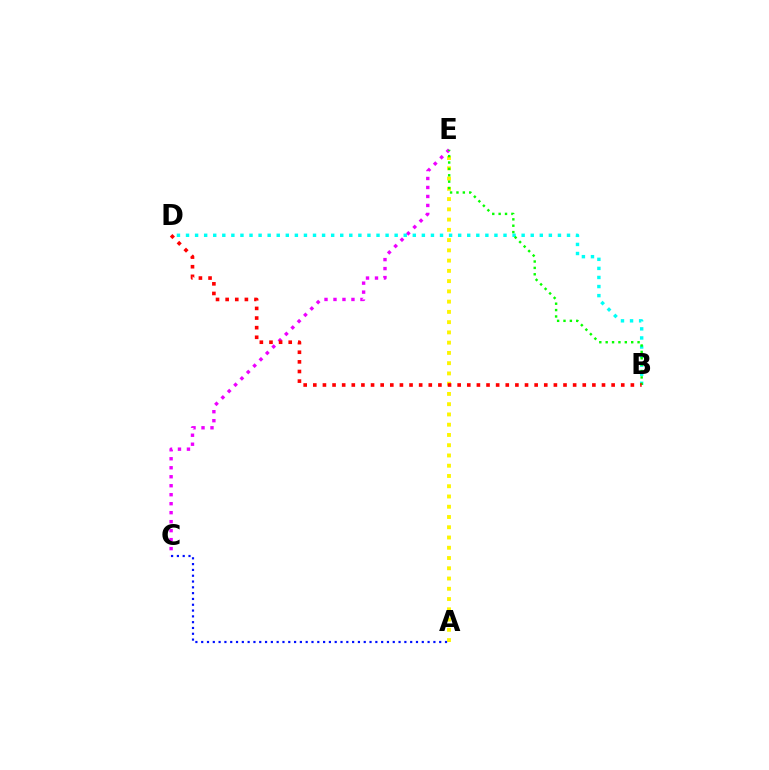{('A', 'E'): [{'color': '#fcf500', 'line_style': 'dotted', 'thickness': 2.79}], ('C', 'E'): [{'color': '#ee00ff', 'line_style': 'dotted', 'thickness': 2.44}], ('B', 'D'): [{'color': '#00fff6', 'line_style': 'dotted', 'thickness': 2.46}, {'color': '#ff0000', 'line_style': 'dotted', 'thickness': 2.61}], ('B', 'E'): [{'color': '#08ff00', 'line_style': 'dotted', 'thickness': 1.73}], ('A', 'C'): [{'color': '#0010ff', 'line_style': 'dotted', 'thickness': 1.58}]}